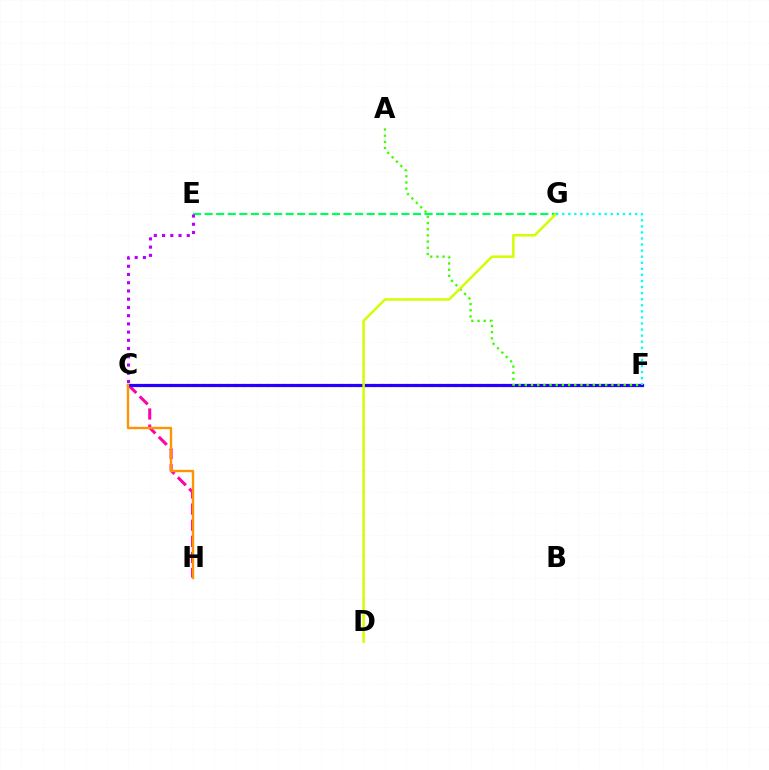{('C', 'H'): [{'color': '#ff00ac', 'line_style': 'dashed', 'thickness': 2.19}, {'color': '#ff9400', 'line_style': 'solid', 'thickness': 1.7}], ('C', 'F'): [{'color': '#ff0000', 'line_style': 'dotted', 'thickness': 2.21}, {'color': '#0074ff', 'line_style': 'dotted', 'thickness': 2.02}, {'color': '#2500ff', 'line_style': 'solid', 'thickness': 2.3}], ('E', 'G'): [{'color': '#00ff5c', 'line_style': 'dashed', 'thickness': 1.57}], ('A', 'F'): [{'color': '#3dff00', 'line_style': 'dotted', 'thickness': 1.68}], ('D', 'G'): [{'color': '#d1ff00', 'line_style': 'solid', 'thickness': 1.8}], ('F', 'G'): [{'color': '#00fff6', 'line_style': 'dotted', 'thickness': 1.65}], ('C', 'E'): [{'color': '#b900ff', 'line_style': 'dotted', 'thickness': 2.24}]}